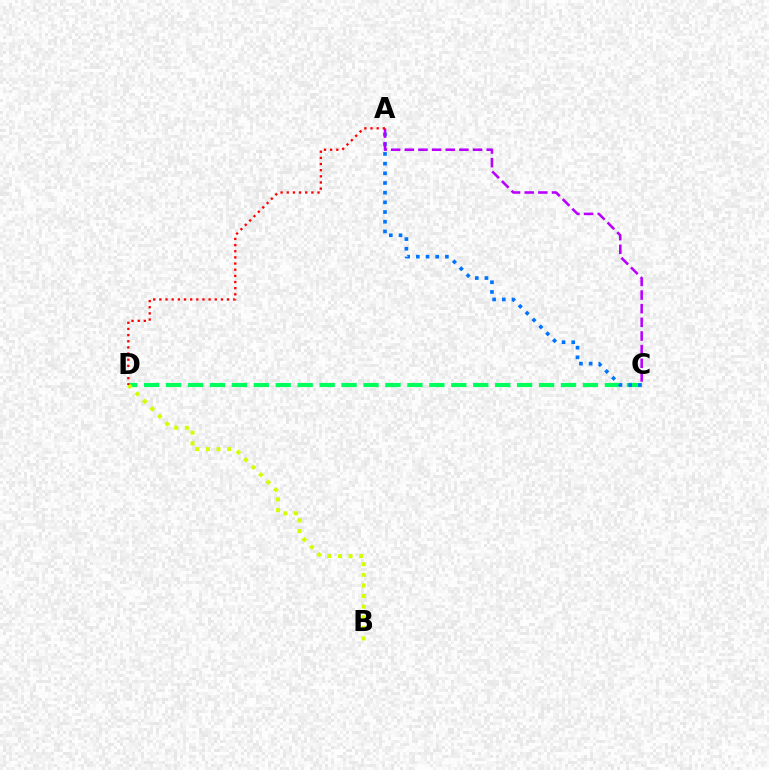{('C', 'D'): [{'color': '#00ff5c', 'line_style': 'dashed', 'thickness': 2.98}], ('A', 'C'): [{'color': '#0074ff', 'line_style': 'dotted', 'thickness': 2.63}, {'color': '#b900ff', 'line_style': 'dashed', 'thickness': 1.85}], ('B', 'D'): [{'color': '#d1ff00', 'line_style': 'dotted', 'thickness': 2.88}], ('A', 'D'): [{'color': '#ff0000', 'line_style': 'dotted', 'thickness': 1.67}]}